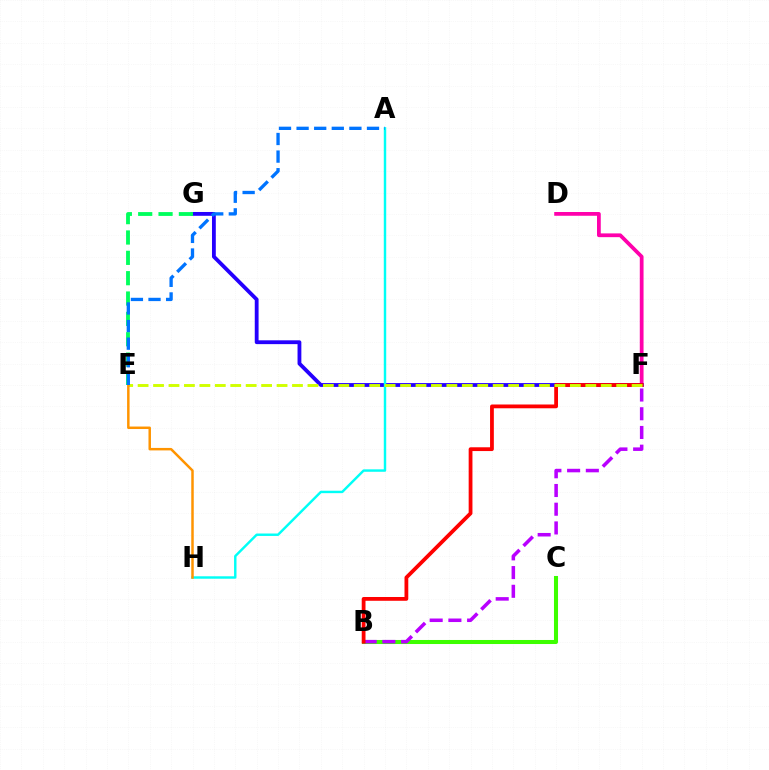{('B', 'C'): [{'color': '#3dff00', 'line_style': 'solid', 'thickness': 2.91}], ('D', 'F'): [{'color': '#ff00ac', 'line_style': 'solid', 'thickness': 2.71}], ('F', 'G'): [{'color': '#2500ff', 'line_style': 'solid', 'thickness': 2.75}], ('B', 'F'): [{'color': '#b900ff', 'line_style': 'dashed', 'thickness': 2.54}, {'color': '#ff0000', 'line_style': 'solid', 'thickness': 2.72}], ('E', 'G'): [{'color': '#00ff5c', 'line_style': 'dashed', 'thickness': 2.76}], ('A', 'H'): [{'color': '#00fff6', 'line_style': 'solid', 'thickness': 1.75}], ('E', 'F'): [{'color': '#d1ff00', 'line_style': 'dashed', 'thickness': 2.1}], ('E', 'H'): [{'color': '#ff9400', 'line_style': 'solid', 'thickness': 1.79}], ('A', 'E'): [{'color': '#0074ff', 'line_style': 'dashed', 'thickness': 2.39}]}